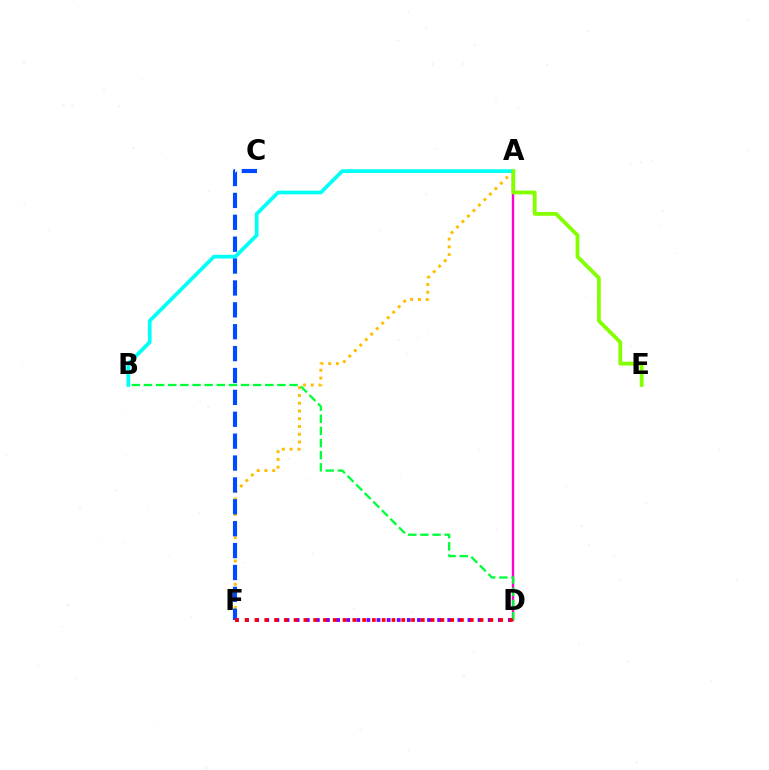{('A', 'D'): [{'color': '#ff00cf', 'line_style': 'solid', 'thickness': 1.71}], ('D', 'F'): [{'color': '#7200ff', 'line_style': 'dotted', 'thickness': 2.75}, {'color': '#ff0000', 'line_style': 'dotted', 'thickness': 2.66}], ('A', 'F'): [{'color': '#ffbd00', 'line_style': 'dotted', 'thickness': 2.11}], ('A', 'B'): [{'color': '#00fff6', 'line_style': 'solid', 'thickness': 2.67}], ('C', 'F'): [{'color': '#004bff', 'line_style': 'dashed', 'thickness': 2.97}], ('B', 'D'): [{'color': '#00ff39', 'line_style': 'dashed', 'thickness': 1.65}], ('A', 'E'): [{'color': '#84ff00', 'line_style': 'solid', 'thickness': 2.73}]}